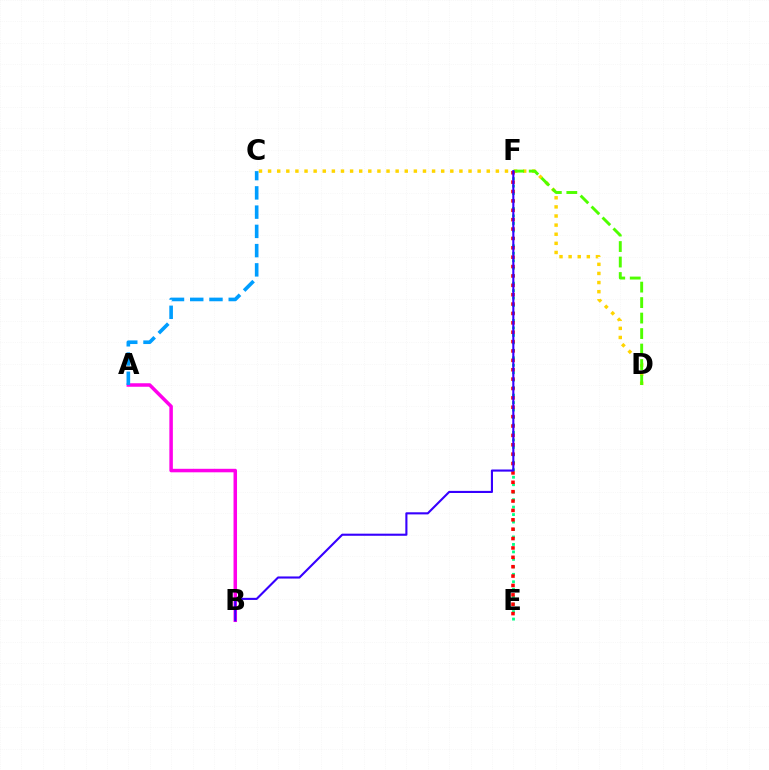{('E', 'F'): [{'color': '#00ff86', 'line_style': 'dotted', 'thickness': 2.03}, {'color': '#ff0000', 'line_style': 'dotted', 'thickness': 2.55}], ('C', 'D'): [{'color': '#ffd500', 'line_style': 'dotted', 'thickness': 2.48}], ('D', 'F'): [{'color': '#4fff00', 'line_style': 'dashed', 'thickness': 2.1}], ('A', 'B'): [{'color': '#ff00ed', 'line_style': 'solid', 'thickness': 2.53}], ('B', 'F'): [{'color': '#3700ff', 'line_style': 'solid', 'thickness': 1.52}], ('A', 'C'): [{'color': '#009eff', 'line_style': 'dashed', 'thickness': 2.61}]}